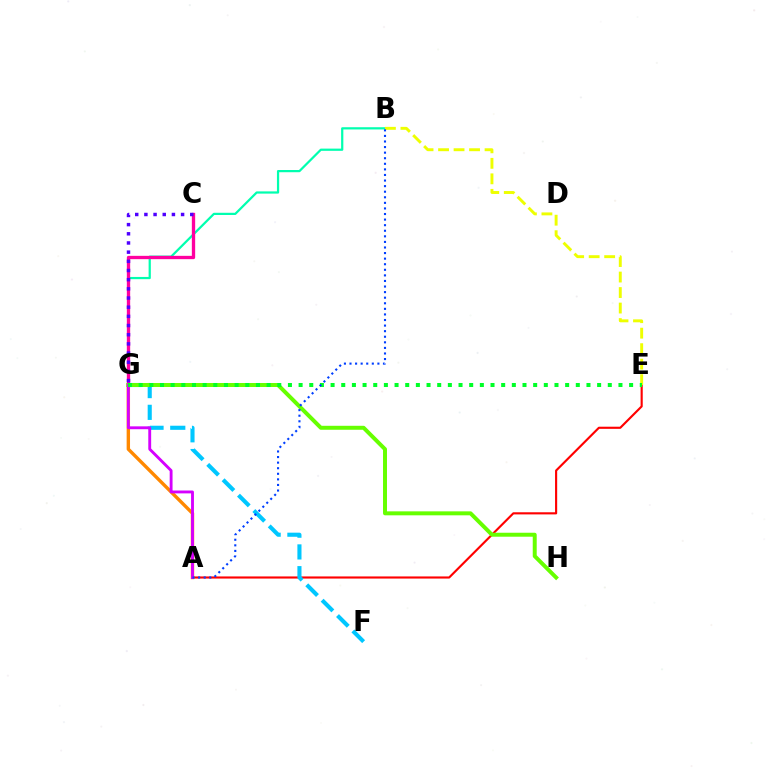{('B', 'G'): [{'color': '#00ffaf', 'line_style': 'solid', 'thickness': 1.6}], ('C', 'G'): [{'color': '#ff00a0', 'line_style': 'solid', 'thickness': 2.39}, {'color': '#4f00ff', 'line_style': 'dotted', 'thickness': 2.49}], ('A', 'E'): [{'color': '#ff0000', 'line_style': 'solid', 'thickness': 1.54}], ('A', 'G'): [{'color': '#ff8800', 'line_style': 'solid', 'thickness': 2.44}, {'color': '#d600ff', 'line_style': 'solid', 'thickness': 2.06}], ('F', 'G'): [{'color': '#00c7ff', 'line_style': 'dashed', 'thickness': 2.95}], ('G', 'H'): [{'color': '#66ff00', 'line_style': 'solid', 'thickness': 2.86}], ('B', 'E'): [{'color': '#eeff00', 'line_style': 'dashed', 'thickness': 2.11}], ('E', 'G'): [{'color': '#00ff27', 'line_style': 'dotted', 'thickness': 2.9}], ('A', 'B'): [{'color': '#003fff', 'line_style': 'dotted', 'thickness': 1.52}]}